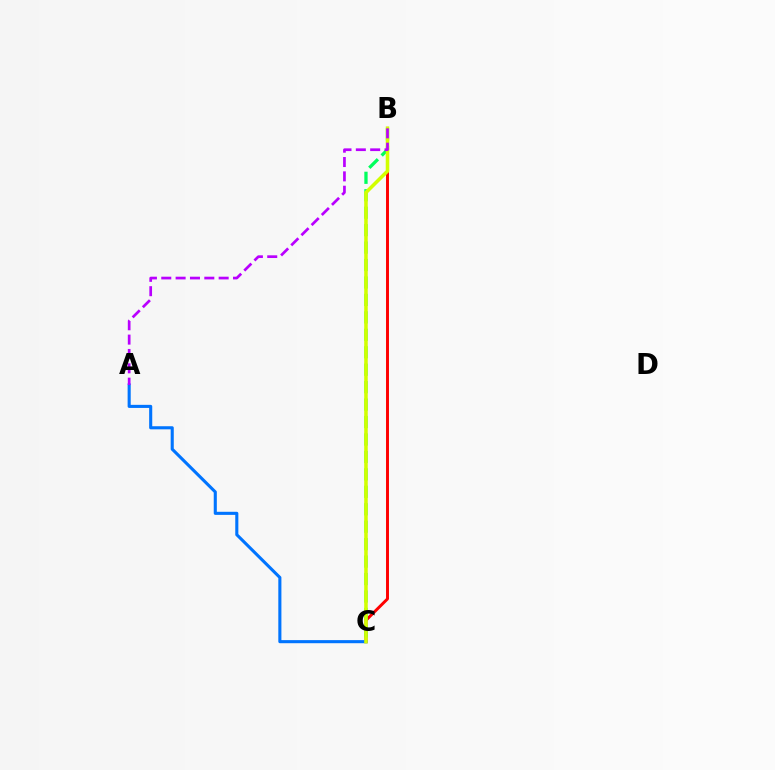{('B', 'C'): [{'color': '#ff0000', 'line_style': 'solid', 'thickness': 2.12}, {'color': '#00ff5c', 'line_style': 'dashed', 'thickness': 2.37}, {'color': '#d1ff00', 'line_style': 'solid', 'thickness': 2.55}], ('A', 'C'): [{'color': '#0074ff', 'line_style': 'solid', 'thickness': 2.22}], ('A', 'B'): [{'color': '#b900ff', 'line_style': 'dashed', 'thickness': 1.95}]}